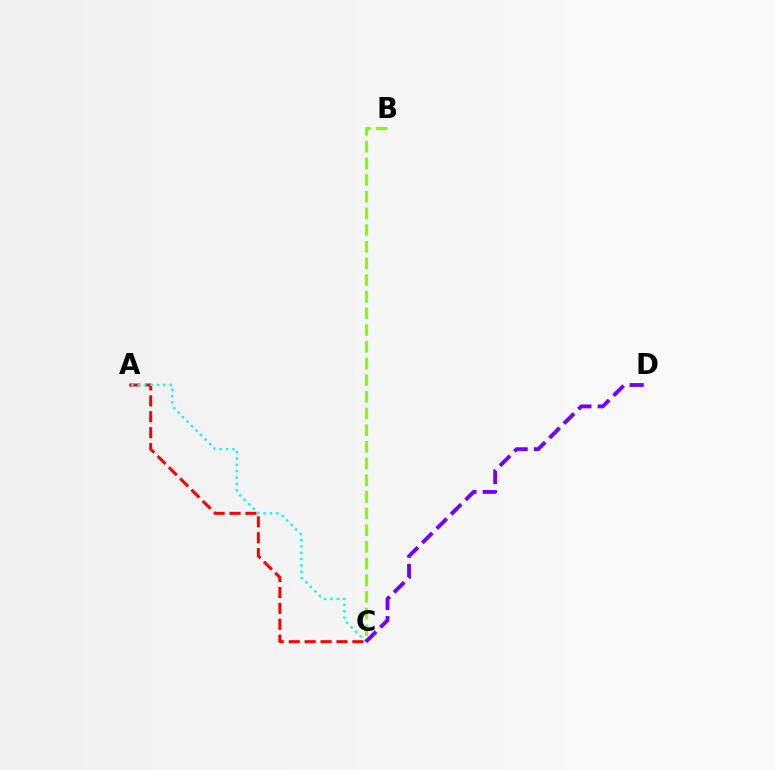{('B', 'C'): [{'color': '#84ff00', 'line_style': 'dashed', 'thickness': 2.27}], ('A', 'C'): [{'color': '#ff0000', 'line_style': 'dashed', 'thickness': 2.16}, {'color': '#00fff6', 'line_style': 'dotted', 'thickness': 1.73}], ('C', 'D'): [{'color': '#7200ff', 'line_style': 'dashed', 'thickness': 2.77}]}